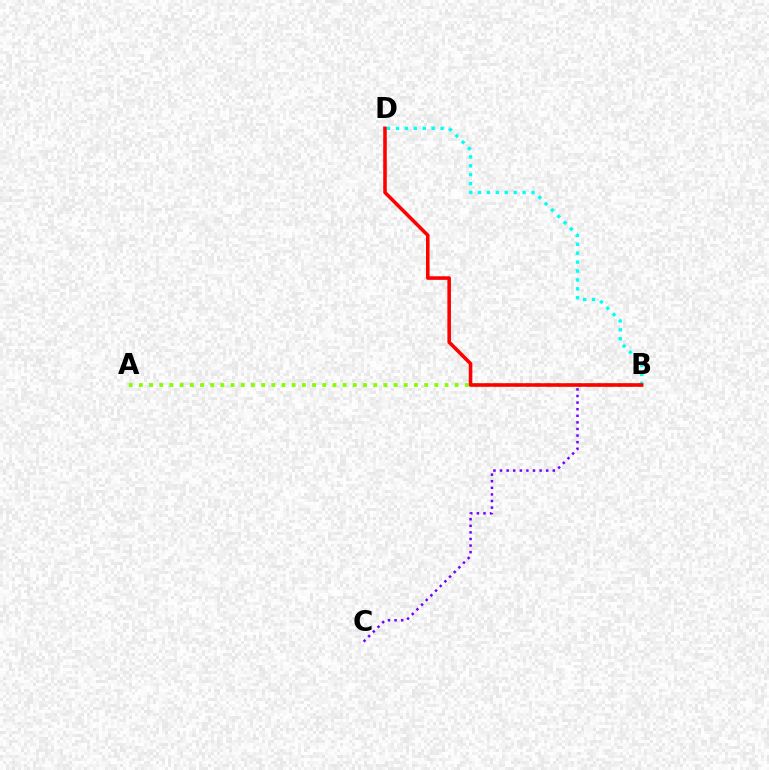{('A', 'B'): [{'color': '#84ff00', 'line_style': 'dotted', 'thickness': 2.77}], ('B', 'C'): [{'color': '#7200ff', 'line_style': 'dotted', 'thickness': 1.79}], ('B', 'D'): [{'color': '#00fff6', 'line_style': 'dotted', 'thickness': 2.42}, {'color': '#ff0000', 'line_style': 'solid', 'thickness': 2.57}]}